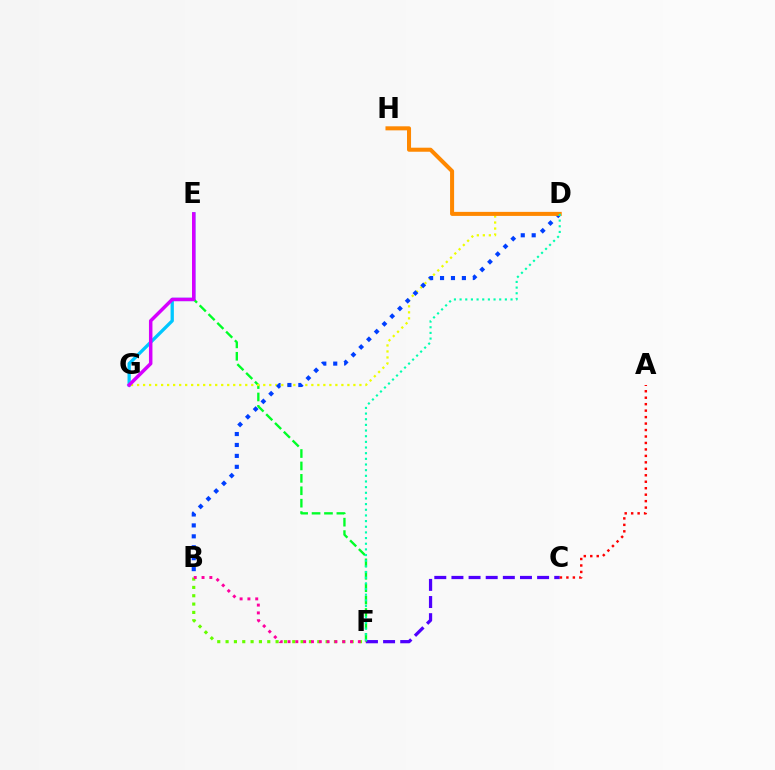{('C', 'F'): [{'color': '#4f00ff', 'line_style': 'dashed', 'thickness': 2.33}], ('E', 'G'): [{'color': '#00c7ff', 'line_style': 'solid', 'thickness': 2.37}, {'color': '#d600ff', 'line_style': 'solid', 'thickness': 2.51}], ('E', 'F'): [{'color': '#00ff27', 'line_style': 'dashed', 'thickness': 1.69}], ('D', 'G'): [{'color': '#eeff00', 'line_style': 'dotted', 'thickness': 1.63}], ('A', 'C'): [{'color': '#ff0000', 'line_style': 'dotted', 'thickness': 1.76}], ('B', 'D'): [{'color': '#003fff', 'line_style': 'dotted', 'thickness': 2.97}], ('D', 'H'): [{'color': '#ff8800', 'line_style': 'solid', 'thickness': 2.91}], ('B', 'F'): [{'color': '#66ff00', 'line_style': 'dotted', 'thickness': 2.26}, {'color': '#ff00a0', 'line_style': 'dotted', 'thickness': 2.12}], ('D', 'F'): [{'color': '#00ffaf', 'line_style': 'dotted', 'thickness': 1.54}]}